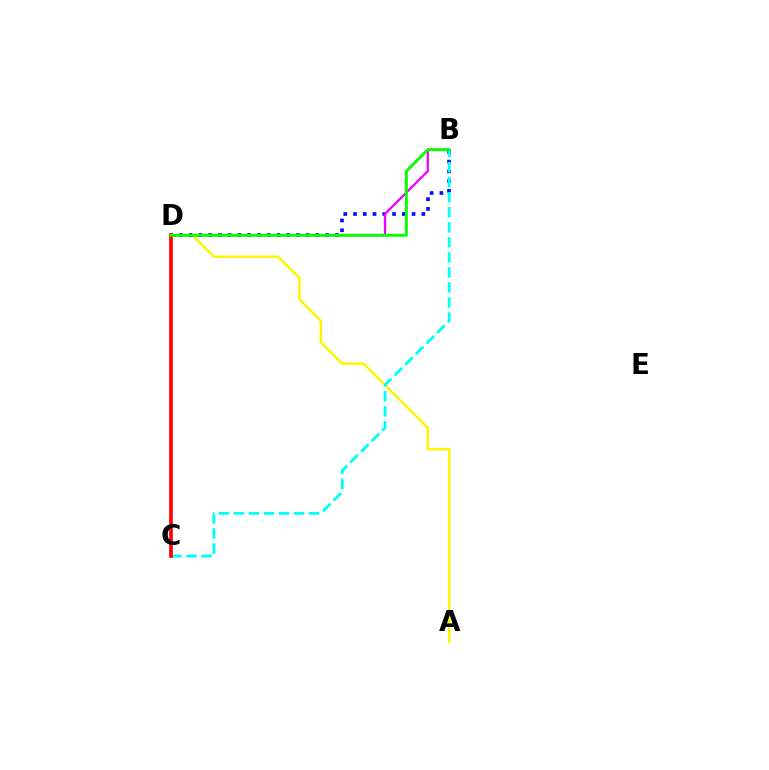{('A', 'D'): [{'color': '#fcf500', 'line_style': 'solid', 'thickness': 1.76}], ('B', 'D'): [{'color': '#0010ff', 'line_style': 'dotted', 'thickness': 2.65}, {'color': '#ee00ff', 'line_style': 'solid', 'thickness': 1.63}, {'color': '#08ff00', 'line_style': 'solid', 'thickness': 2.08}], ('B', 'C'): [{'color': '#00fff6', 'line_style': 'dashed', 'thickness': 2.04}], ('C', 'D'): [{'color': '#ff0000', 'line_style': 'solid', 'thickness': 2.62}]}